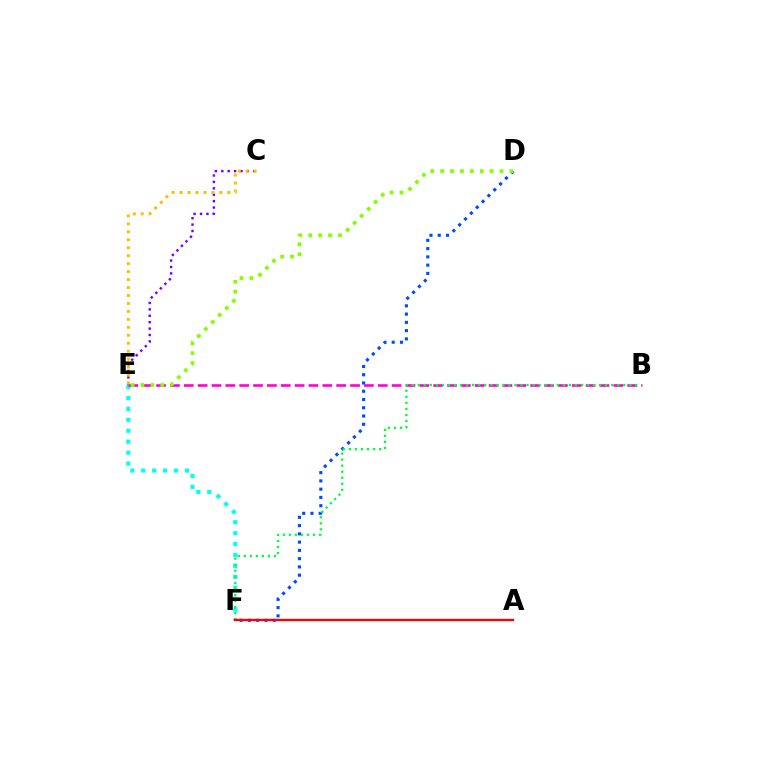{('D', 'F'): [{'color': '#004bff', 'line_style': 'dotted', 'thickness': 2.24}], ('E', 'F'): [{'color': '#00fff6', 'line_style': 'dotted', 'thickness': 2.97}], ('C', 'E'): [{'color': '#7200ff', 'line_style': 'dotted', 'thickness': 1.74}, {'color': '#ffbd00', 'line_style': 'dotted', 'thickness': 2.16}], ('B', 'E'): [{'color': '#ff00cf', 'line_style': 'dashed', 'thickness': 1.88}], ('D', 'E'): [{'color': '#84ff00', 'line_style': 'dotted', 'thickness': 2.69}], ('B', 'F'): [{'color': '#00ff39', 'line_style': 'dotted', 'thickness': 1.64}], ('A', 'F'): [{'color': '#ff0000', 'line_style': 'solid', 'thickness': 1.67}]}